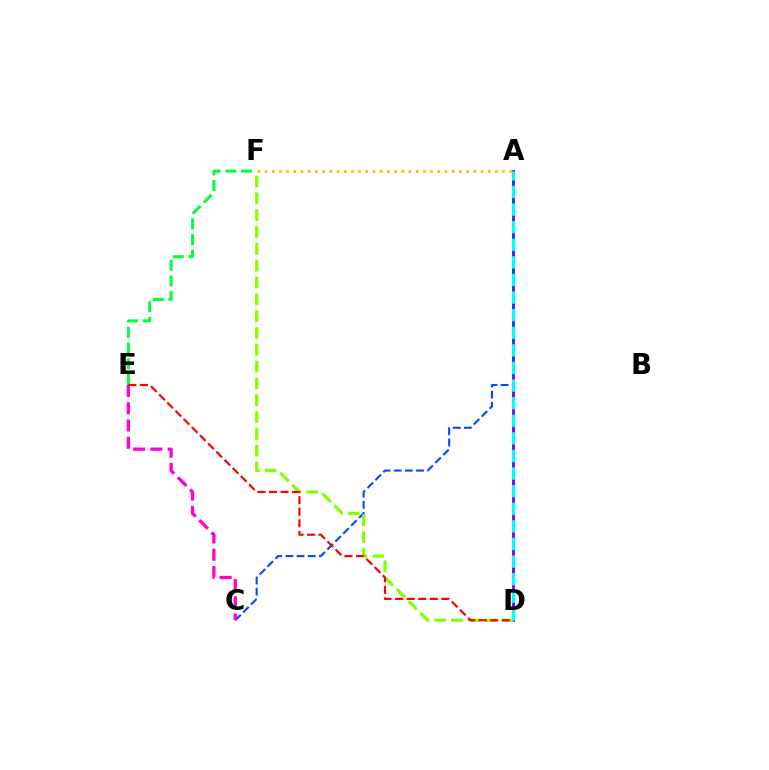{('E', 'F'): [{'color': '#00ff39', 'line_style': 'dashed', 'thickness': 2.13}], ('A', 'D'): [{'color': '#7200ff', 'line_style': 'solid', 'thickness': 2.01}, {'color': '#00fff6', 'line_style': 'dashed', 'thickness': 2.39}], ('A', 'C'): [{'color': '#004bff', 'line_style': 'dashed', 'thickness': 1.52}], ('D', 'F'): [{'color': '#84ff00', 'line_style': 'dashed', 'thickness': 2.29}], ('C', 'E'): [{'color': '#ff00cf', 'line_style': 'dashed', 'thickness': 2.34}], ('A', 'F'): [{'color': '#ffbd00', 'line_style': 'dotted', 'thickness': 1.95}], ('D', 'E'): [{'color': '#ff0000', 'line_style': 'dashed', 'thickness': 1.57}]}